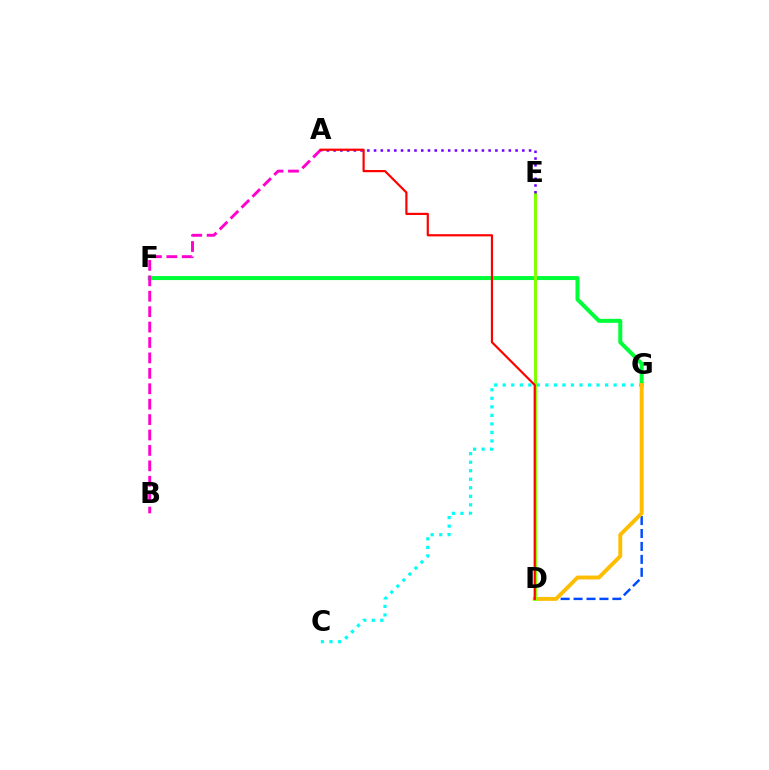{('F', 'G'): [{'color': '#00ff39', 'line_style': 'solid', 'thickness': 2.88}], ('D', 'G'): [{'color': '#004bff', 'line_style': 'dashed', 'thickness': 1.76}, {'color': '#ffbd00', 'line_style': 'solid', 'thickness': 2.8}], ('C', 'G'): [{'color': '#00fff6', 'line_style': 'dotted', 'thickness': 2.32}], ('A', 'B'): [{'color': '#ff00cf', 'line_style': 'dashed', 'thickness': 2.09}], ('D', 'E'): [{'color': '#84ff00', 'line_style': 'solid', 'thickness': 2.15}], ('A', 'E'): [{'color': '#7200ff', 'line_style': 'dotted', 'thickness': 1.83}], ('A', 'D'): [{'color': '#ff0000', 'line_style': 'solid', 'thickness': 1.58}]}